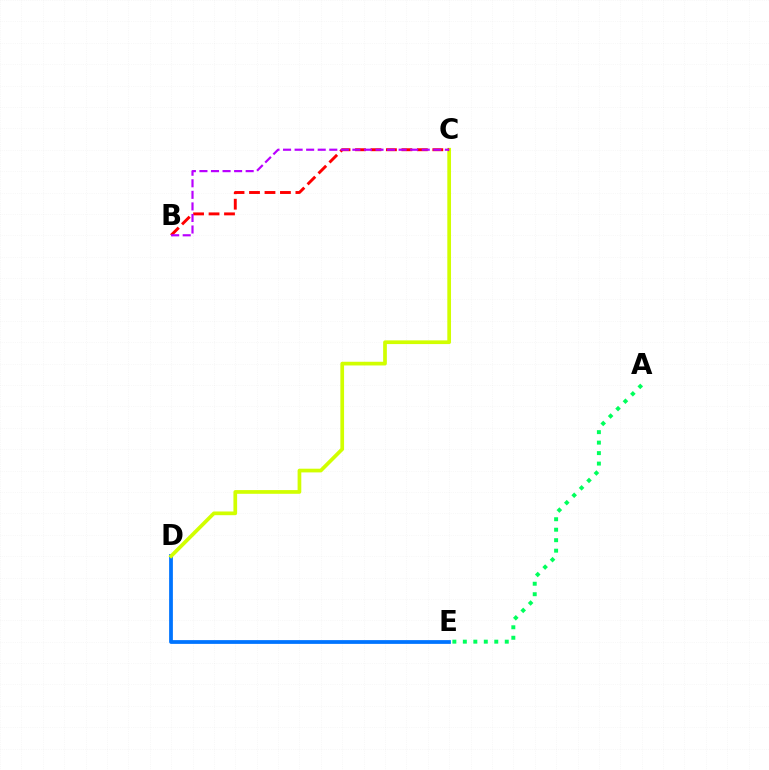{('D', 'E'): [{'color': '#0074ff', 'line_style': 'solid', 'thickness': 2.71}], ('C', 'D'): [{'color': '#d1ff00', 'line_style': 'solid', 'thickness': 2.67}], ('A', 'E'): [{'color': '#00ff5c', 'line_style': 'dotted', 'thickness': 2.85}], ('B', 'C'): [{'color': '#ff0000', 'line_style': 'dashed', 'thickness': 2.1}, {'color': '#b900ff', 'line_style': 'dashed', 'thickness': 1.57}]}